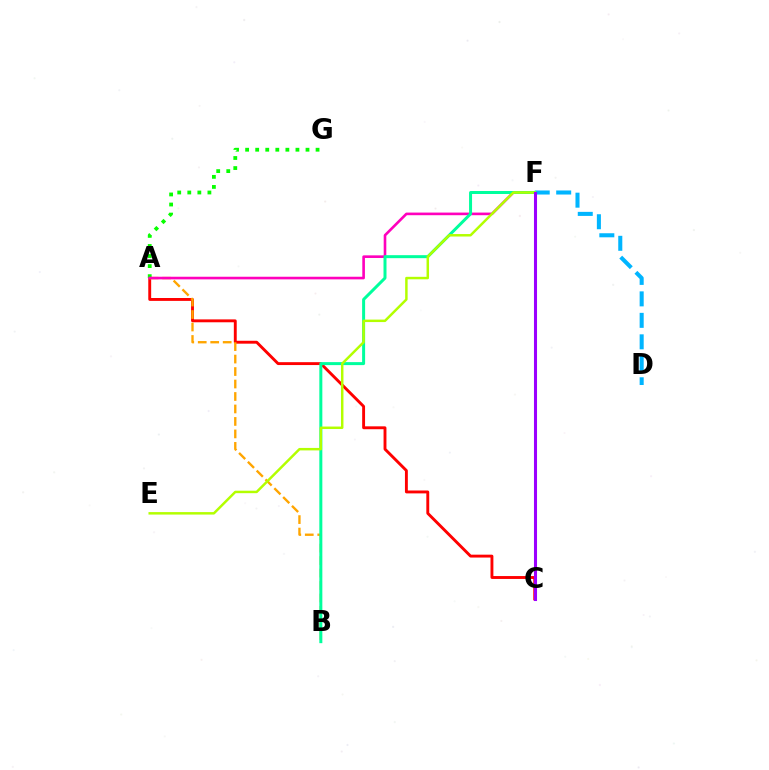{('A', 'C'): [{'color': '#ff0000', 'line_style': 'solid', 'thickness': 2.08}], ('A', 'B'): [{'color': '#ffa500', 'line_style': 'dashed', 'thickness': 1.69}], ('A', 'G'): [{'color': '#08ff00', 'line_style': 'dotted', 'thickness': 2.73}], ('A', 'F'): [{'color': '#ff00bd', 'line_style': 'solid', 'thickness': 1.89}], ('D', 'F'): [{'color': '#00b5ff', 'line_style': 'dashed', 'thickness': 2.92}], ('B', 'F'): [{'color': '#00ff9d', 'line_style': 'solid', 'thickness': 2.16}], ('C', 'F'): [{'color': '#0010ff', 'line_style': 'dashed', 'thickness': 2.01}, {'color': '#9b00ff', 'line_style': 'solid', 'thickness': 2.21}], ('E', 'F'): [{'color': '#b3ff00', 'line_style': 'solid', 'thickness': 1.78}]}